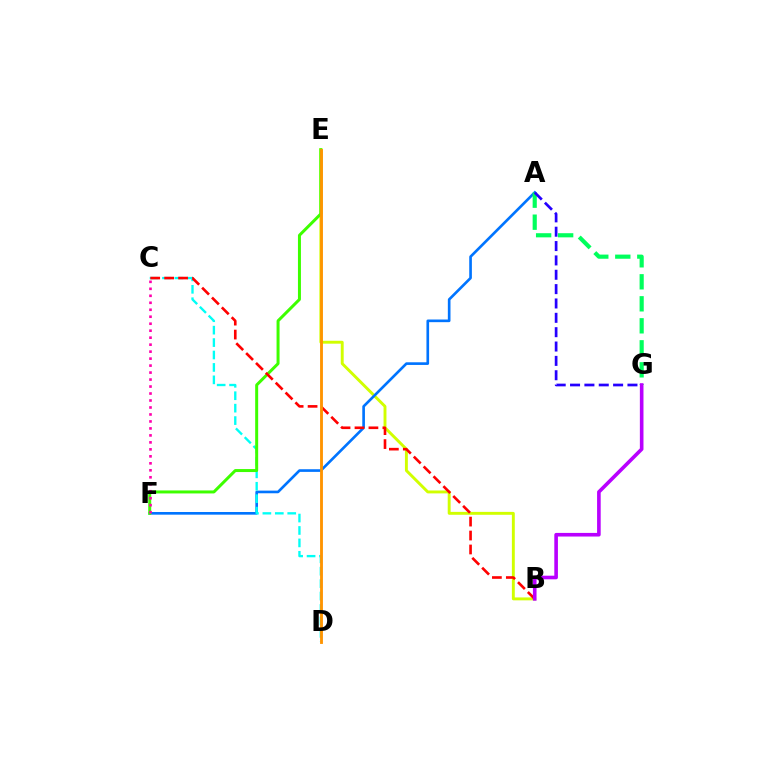{('B', 'E'): [{'color': '#d1ff00', 'line_style': 'solid', 'thickness': 2.1}], ('A', 'F'): [{'color': '#0074ff', 'line_style': 'solid', 'thickness': 1.91}], ('A', 'G'): [{'color': '#00ff5c', 'line_style': 'dashed', 'thickness': 2.99}, {'color': '#2500ff', 'line_style': 'dashed', 'thickness': 1.95}], ('C', 'D'): [{'color': '#00fff6', 'line_style': 'dashed', 'thickness': 1.69}], ('E', 'F'): [{'color': '#3dff00', 'line_style': 'solid', 'thickness': 2.15}], ('B', 'C'): [{'color': '#ff0000', 'line_style': 'dashed', 'thickness': 1.89}], ('C', 'F'): [{'color': '#ff00ac', 'line_style': 'dotted', 'thickness': 1.9}], ('B', 'G'): [{'color': '#b900ff', 'line_style': 'solid', 'thickness': 2.6}], ('D', 'E'): [{'color': '#ff9400', 'line_style': 'solid', 'thickness': 2.05}]}